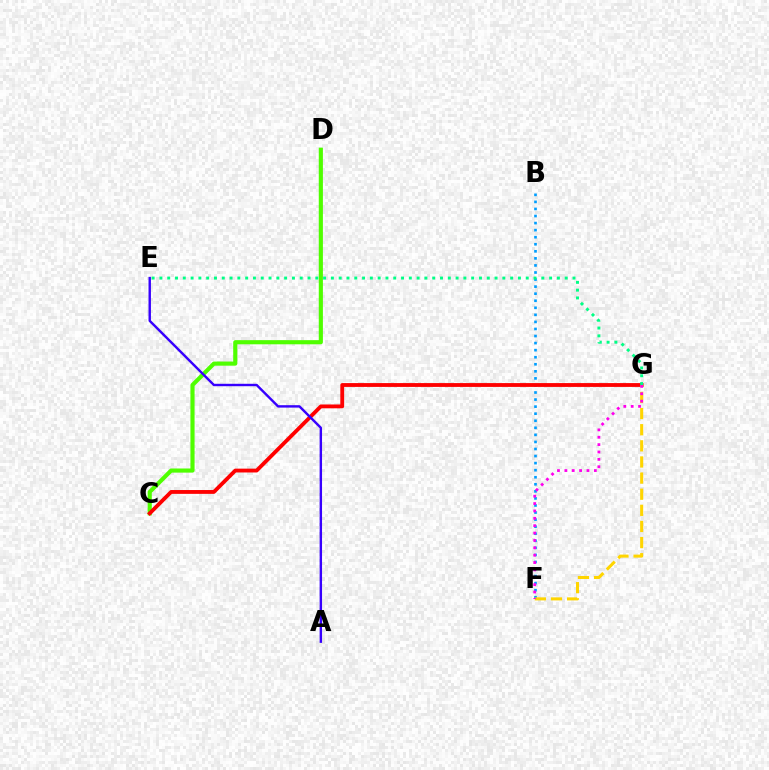{('B', 'F'): [{'color': '#009eff', 'line_style': 'dotted', 'thickness': 1.92}], ('C', 'D'): [{'color': '#4fff00', 'line_style': 'solid', 'thickness': 2.98}], ('C', 'G'): [{'color': '#ff0000', 'line_style': 'solid', 'thickness': 2.76}], ('A', 'E'): [{'color': '#3700ff', 'line_style': 'solid', 'thickness': 1.74}], ('F', 'G'): [{'color': '#ffd500', 'line_style': 'dashed', 'thickness': 2.19}, {'color': '#ff00ed', 'line_style': 'dotted', 'thickness': 2.0}], ('E', 'G'): [{'color': '#00ff86', 'line_style': 'dotted', 'thickness': 2.12}]}